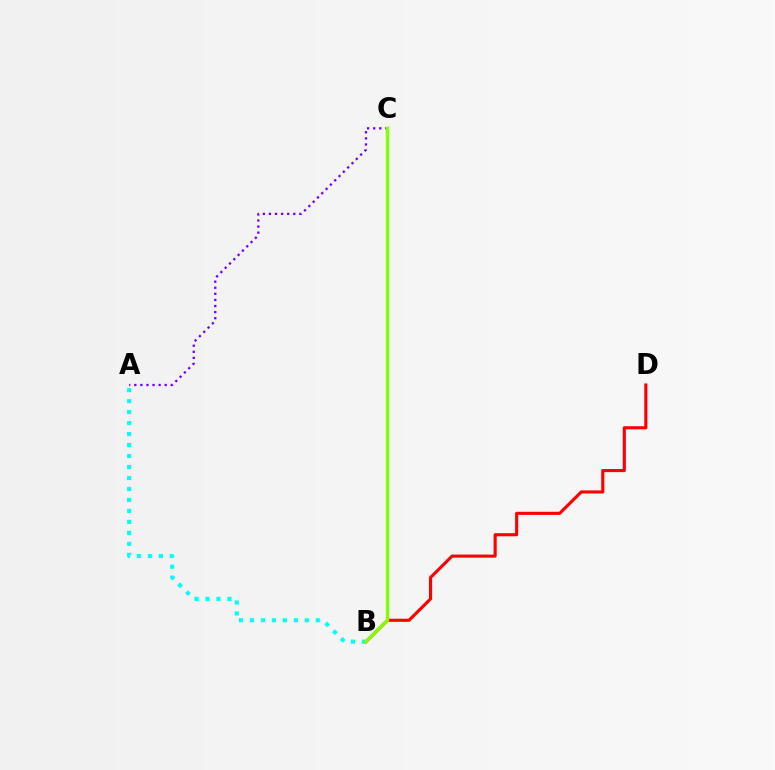{('A', 'B'): [{'color': '#00fff6', 'line_style': 'dotted', 'thickness': 2.98}], ('A', 'C'): [{'color': '#7200ff', 'line_style': 'dotted', 'thickness': 1.65}], ('B', 'D'): [{'color': '#ff0000', 'line_style': 'solid', 'thickness': 2.24}], ('B', 'C'): [{'color': '#84ff00', 'line_style': 'solid', 'thickness': 2.41}]}